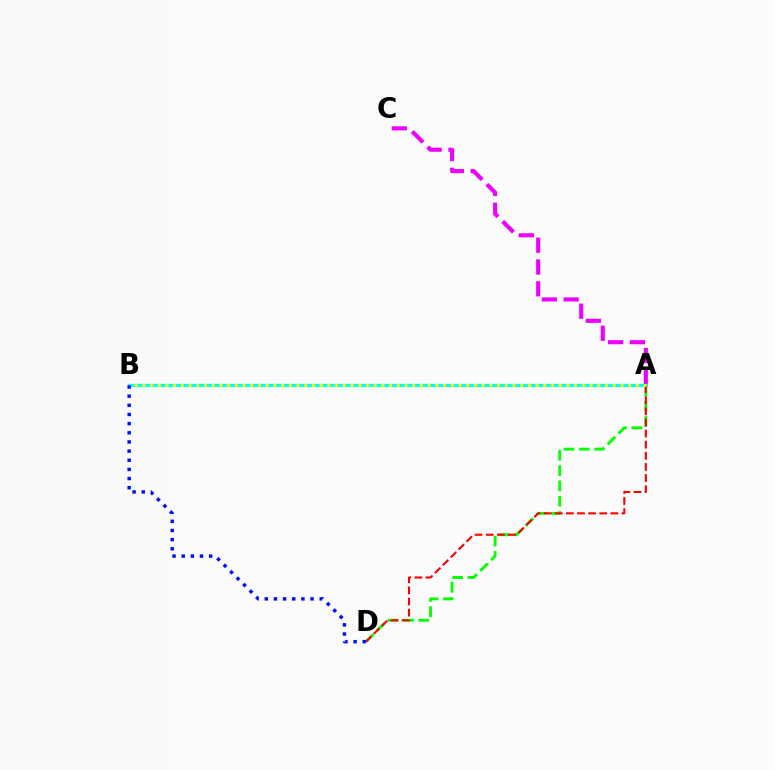{('A', 'D'): [{'color': '#08ff00', 'line_style': 'dashed', 'thickness': 2.08}, {'color': '#ff0000', 'line_style': 'dashed', 'thickness': 1.51}], ('A', 'C'): [{'color': '#ee00ff', 'line_style': 'dashed', 'thickness': 2.96}], ('A', 'B'): [{'color': '#00fff6', 'line_style': 'solid', 'thickness': 2.37}, {'color': '#fcf500', 'line_style': 'dotted', 'thickness': 2.1}], ('B', 'D'): [{'color': '#0010ff', 'line_style': 'dotted', 'thickness': 2.49}]}